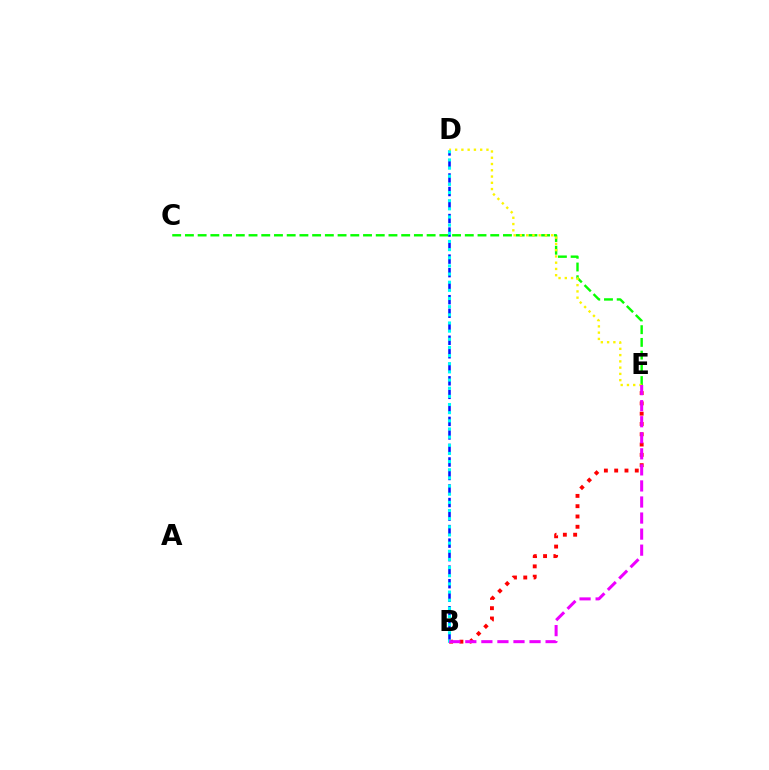{('C', 'E'): [{'color': '#08ff00', 'line_style': 'dashed', 'thickness': 1.73}], ('B', 'D'): [{'color': '#0010ff', 'line_style': 'dashed', 'thickness': 1.84}, {'color': '#00fff6', 'line_style': 'dotted', 'thickness': 2.22}], ('B', 'E'): [{'color': '#ff0000', 'line_style': 'dotted', 'thickness': 2.8}, {'color': '#ee00ff', 'line_style': 'dashed', 'thickness': 2.18}], ('D', 'E'): [{'color': '#fcf500', 'line_style': 'dotted', 'thickness': 1.7}]}